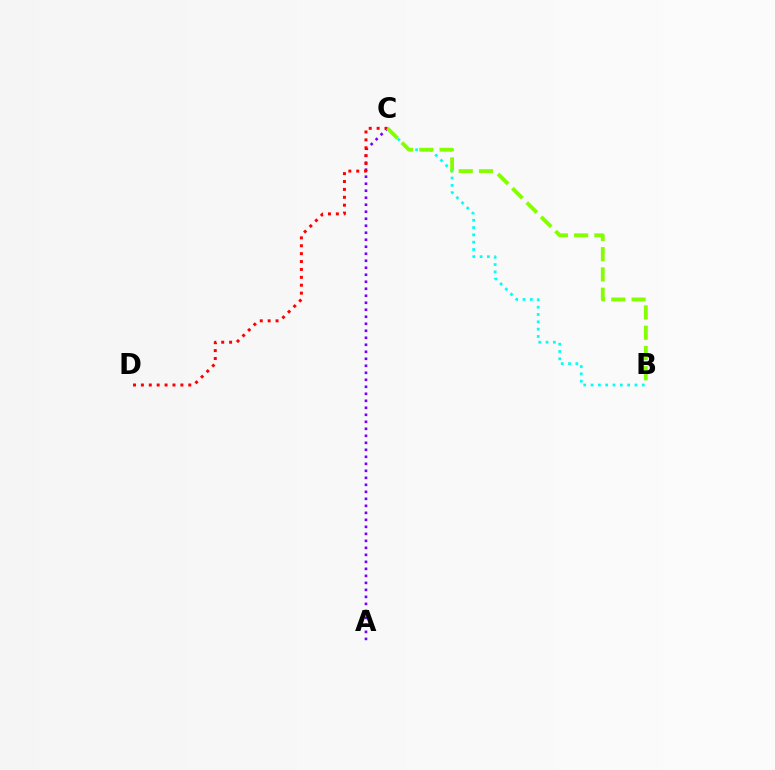{('A', 'C'): [{'color': '#7200ff', 'line_style': 'dotted', 'thickness': 1.9}], ('C', 'D'): [{'color': '#ff0000', 'line_style': 'dotted', 'thickness': 2.15}], ('B', 'C'): [{'color': '#00fff6', 'line_style': 'dotted', 'thickness': 1.99}, {'color': '#84ff00', 'line_style': 'dashed', 'thickness': 2.75}]}